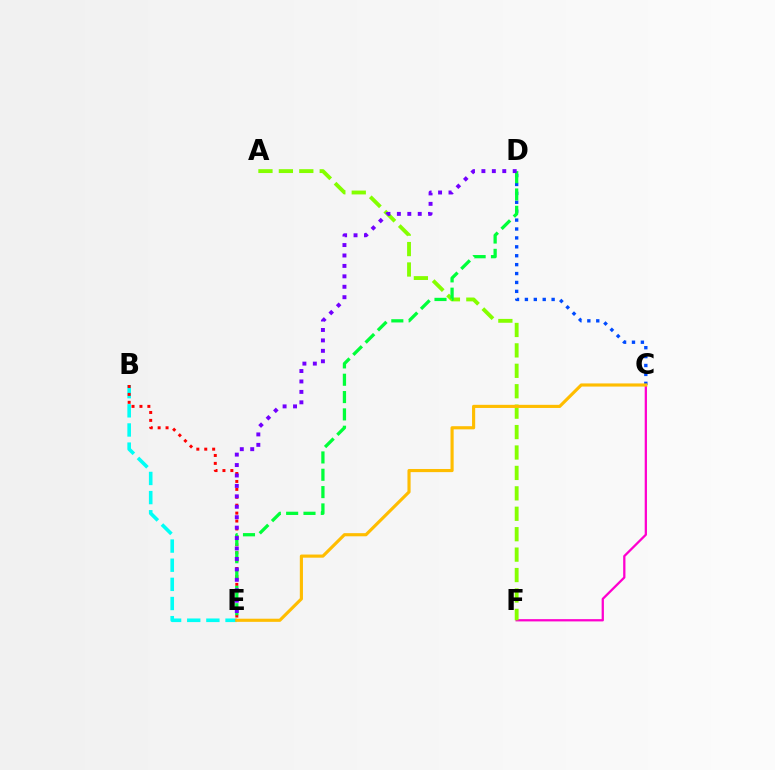{('B', 'E'): [{'color': '#00fff6', 'line_style': 'dashed', 'thickness': 2.6}, {'color': '#ff0000', 'line_style': 'dotted', 'thickness': 2.15}], ('C', 'F'): [{'color': '#ff00cf', 'line_style': 'solid', 'thickness': 1.64}], ('C', 'D'): [{'color': '#004bff', 'line_style': 'dotted', 'thickness': 2.42}], ('A', 'F'): [{'color': '#84ff00', 'line_style': 'dashed', 'thickness': 2.77}], ('D', 'E'): [{'color': '#00ff39', 'line_style': 'dashed', 'thickness': 2.35}, {'color': '#7200ff', 'line_style': 'dotted', 'thickness': 2.83}], ('C', 'E'): [{'color': '#ffbd00', 'line_style': 'solid', 'thickness': 2.26}]}